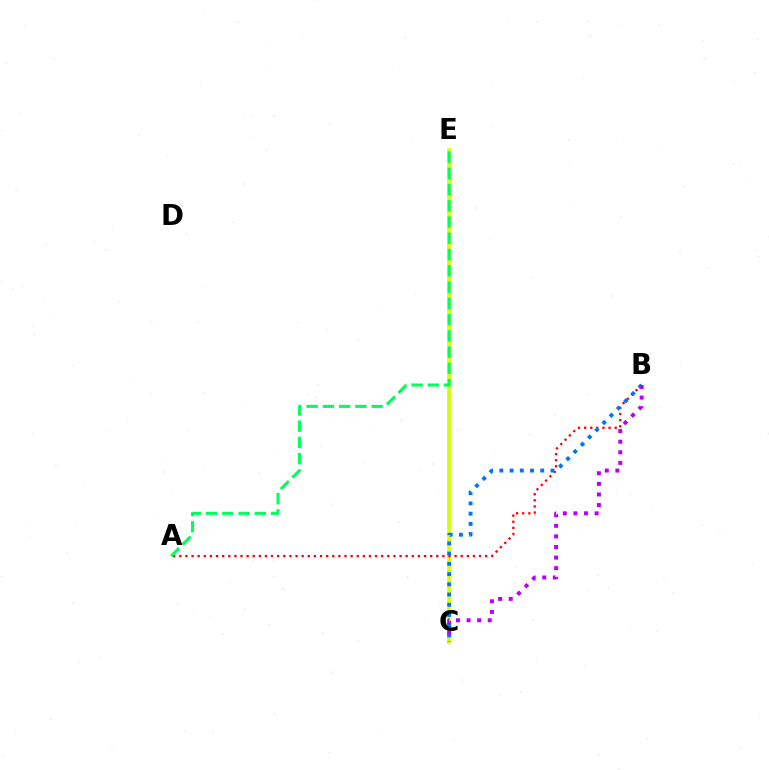{('C', 'E'): [{'color': '#d1ff00', 'line_style': 'solid', 'thickness': 2.65}], ('A', 'B'): [{'color': '#ff0000', 'line_style': 'dotted', 'thickness': 1.66}], ('B', 'C'): [{'color': '#0074ff', 'line_style': 'dotted', 'thickness': 2.78}, {'color': '#b900ff', 'line_style': 'dotted', 'thickness': 2.88}], ('A', 'E'): [{'color': '#00ff5c', 'line_style': 'dashed', 'thickness': 2.21}]}